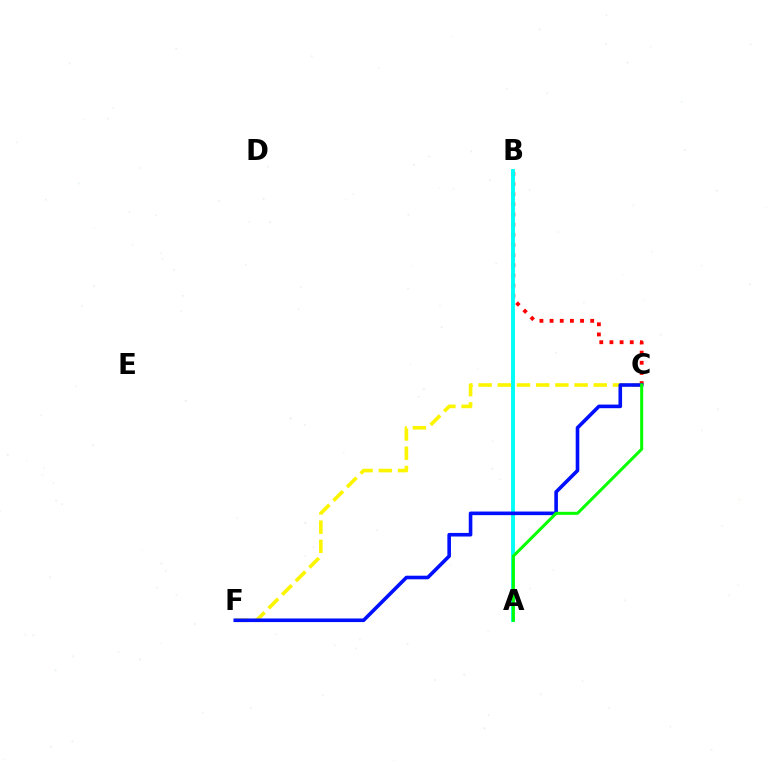{('A', 'B'): [{'color': '#ee00ff', 'line_style': 'solid', 'thickness': 1.63}, {'color': '#00fff6', 'line_style': 'solid', 'thickness': 2.79}], ('B', 'C'): [{'color': '#ff0000', 'line_style': 'dotted', 'thickness': 2.76}], ('C', 'F'): [{'color': '#fcf500', 'line_style': 'dashed', 'thickness': 2.61}, {'color': '#0010ff', 'line_style': 'solid', 'thickness': 2.59}], ('A', 'C'): [{'color': '#08ff00', 'line_style': 'solid', 'thickness': 2.18}]}